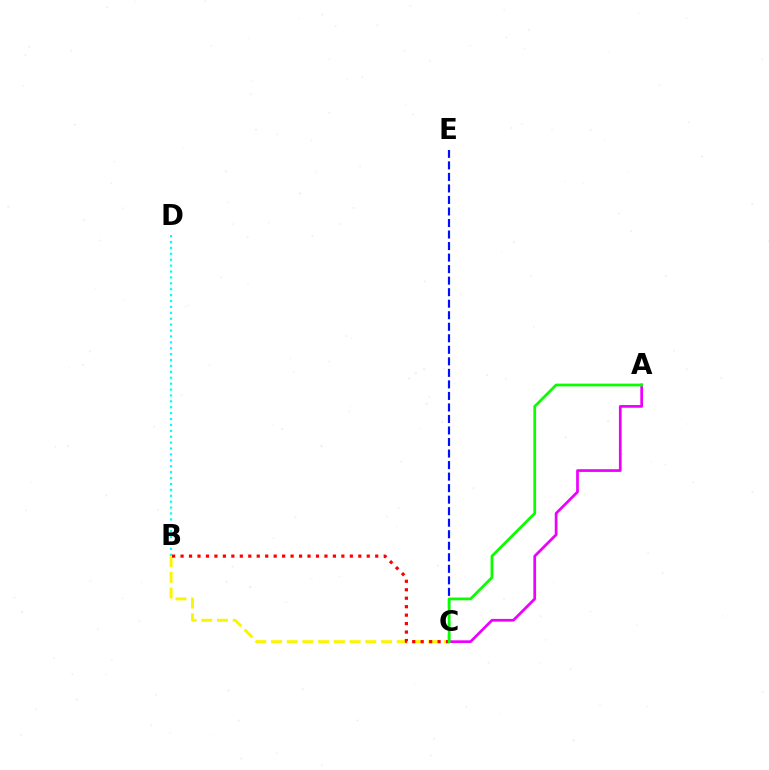{('B', 'D'): [{'color': '#00fff6', 'line_style': 'dotted', 'thickness': 1.6}], ('B', 'C'): [{'color': '#fcf500', 'line_style': 'dashed', 'thickness': 2.14}, {'color': '#ff0000', 'line_style': 'dotted', 'thickness': 2.3}], ('C', 'E'): [{'color': '#0010ff', 'line_style': 'dashed', 'thickness': 1.57}], ('A', 'C'): [{'color': '#ee00ff', 'line_style': 'solid', 'thickness': 1.96}, {'color': '#08ff00', 'line_style': 'solid', 'thickness': 1.98}]}